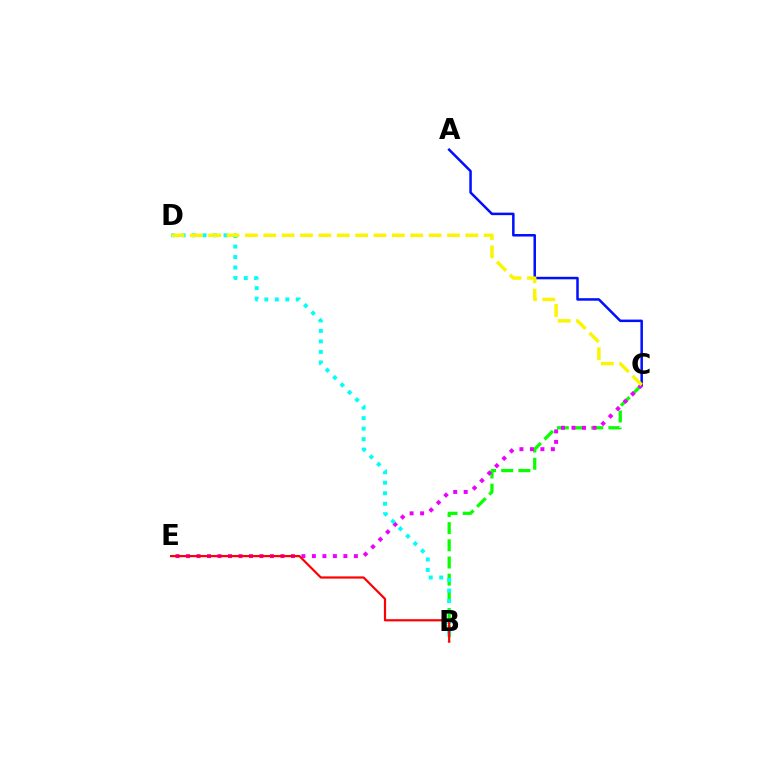{('B', 'C'): [{'color': '#08ff00', 'line_style': 'dashed', 'thickness': 2.33}], ('A', 'C'): [{'color': '#0010ff', 'line_style': 'solid', 'thickness': 1.81}], ('C', 'E'): [{'color': '#ee00ff', 'line_style': 'dotted', 'thickness': 2.85}], ('B', 'D'): [{'color': '#00fff6', 'line_style': 'dotted', 'thickness': 2.85}], ('B', 'E'): [{'color': '#ff0000', 'line_style': 'solid', 'thickness': 1.59}], ('C', 'D'): [{'color': '#fcf500', 'line_style': 'dashed', 'thickness': 2.5}]}